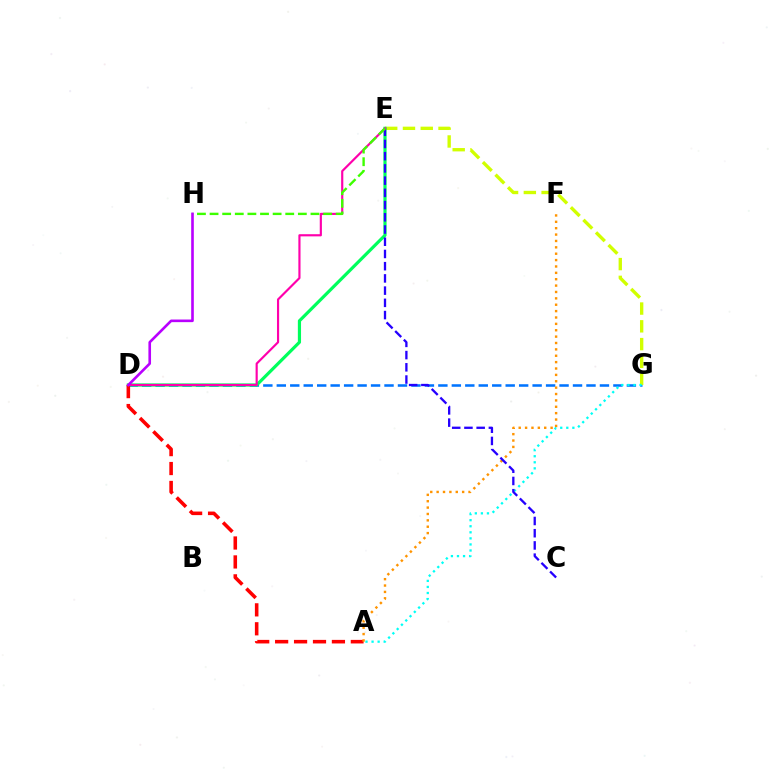{('D', 'G'): [{'color': '#0074ff', 'line_style': 'dashed', 'thickness': 1.83}], ('E', 'G'): [{'color': '#d1ff00', 'line_style': 'dashed', 'thickness': 2.41}], ('A', 'G'): [{'color': '#00fff6', 'line_style': 'dotted', 'thickness': 1.65}], ('D', 'E'): [{'color': '#00ff5c', 'line_style': 'solid', 'thickness': 2.3}, {'color': '#ff00ac', 'line_style': 'solid', 'thickness': 1.56}], ('A', 'D'): [{'color': '#ff0000', 'line_style': 'dashed', 'thickness': 2.57}], ('A', 'F'): [{'color': '#ff9400', 'line_style': 'dotted', 'thickness': 1.73}], ('C', 'E'): [{'color': '#2500ff', 'line_style': 'dashed', 'thickness': 1.66}], ('E', 'H'): [{'color': '#3dff00', 'line_style': 'dashed', 'thickness': 1.71}], ('D', 'H'): [{'color': '#b900ff', 'line_style': 'solid', 'thickness': 1.89}]}